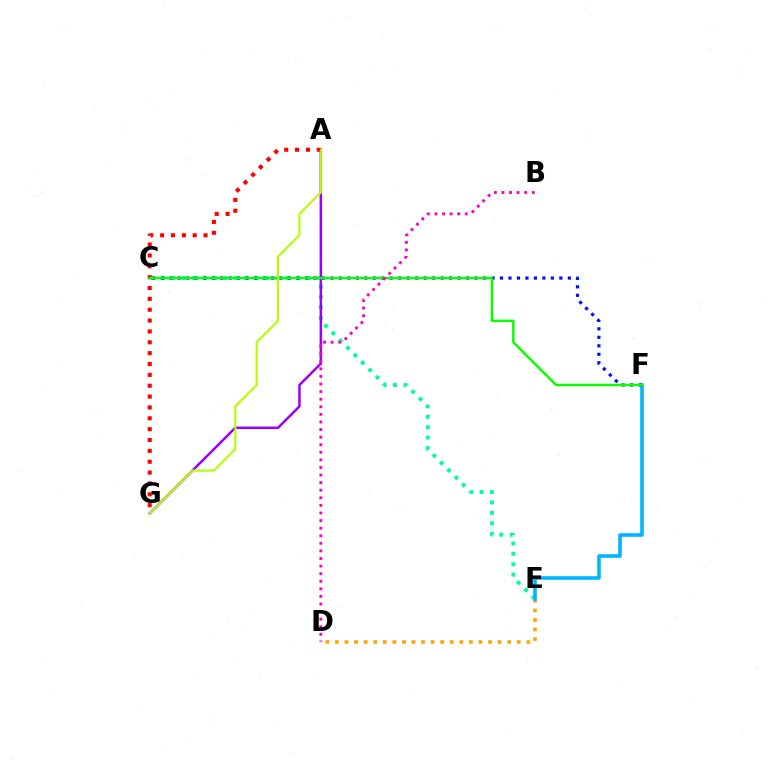{('C', 'E'): [{'color': '#00ff9d', 'line_style': 'dotted', 'thickness': 2.82}], ('D', 'E'): [{'color': '#ffa500', 'line_style': 'dotted', 'thickness': 2.6}], ('E', 'F'): [{'color': '#00b5ff', 'line_style': 'solid', 'thickness': 2.58}], ('C', 'F'): [{'color': '#0010ff', 'line_style': 'dotted', 'thickness': 2.3}, {'color': '#08ff00', 'line_style': 'solid', 'thickness': 1.76}], ('A', 'G'): [{'color': '#9b00ff', 'line_style': 'solid', 'thickness': 1.8}, {'color': '#ff0000', 'line_style': 'dotted', 'thickness': 2.95}, {'color': '#b3ff00', 'line_style': 'solid', 'thickness': 1.52}], ('B', 'D'): [{'color': '#ff00bd', 'line_style': 'dotted', 'thickness': 2.06}]}